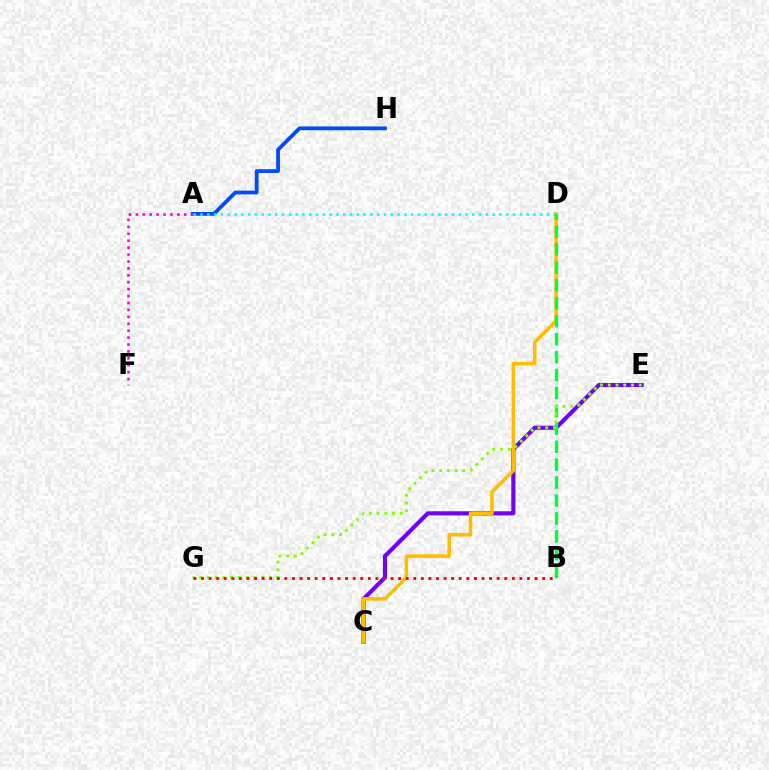{('C', 'E'): [{'color': '#7200ff', 'line_style': 'solid', 'thickness': 2.96}], ('C', 'D'): [{'color': '#ffbd00', 'line_style': 'solid', 'thickness': 2.57}], ('A', 'H'): [{'color': '#004bff', 'line_style': 'solid', 'thickness': 2.73}], ('A', 'F'): [{'color': '#ff00cf', 'line_style': 'dotted', 'thickness': 1.88}], ('A', 'D'): [{'color': '#00fff6', 'line_style': 'dotted', 'thickness': 1.85}], ('B', 'D'): [{'color': '#00ff39', 'line_style': 'dashed', 'thickness': 2.44}], ('E', 'G'): [{'color': '#84ff00', 'line_style': 'dotted', 'thickness': 2.1}], ('B', 'G'): [{'color': '#ff0000', 'line_style': 'dotted', 'thickness': 2.06}]}